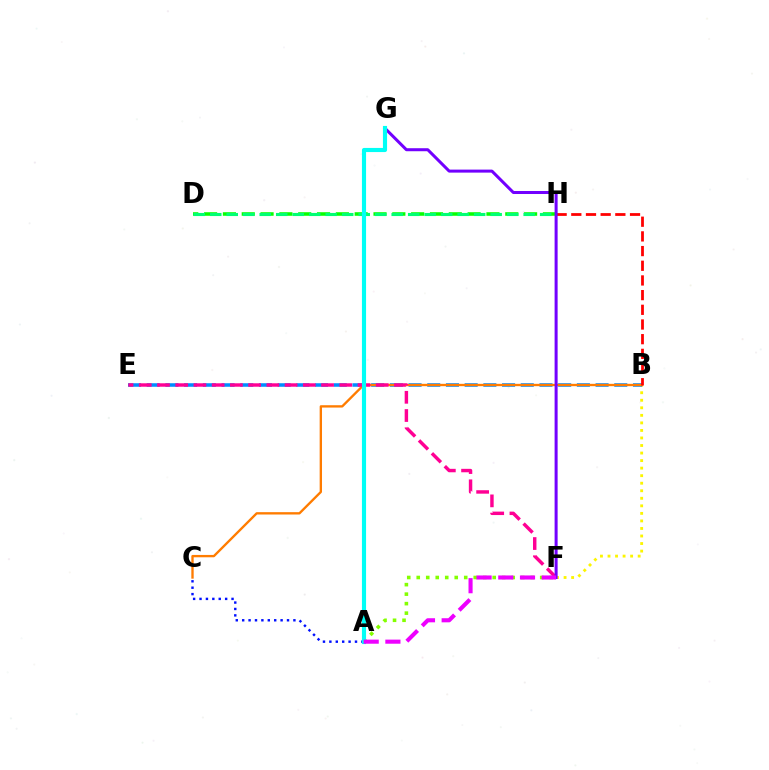{('A', 'F'): [{'color': '#84ff00', 'line_style': 'dotted', 'thickness': 2.58}, {'color': '#ee00ff', 'line_style': 'dashed', 'thickness': 2.95}], ('B', 'F'): [{'color': '#fcf500', 'line_style': 'dotted', 'thickness': 2.05}], ('B', 'E'): [{'color': '#008cff', 'line_style': 'dashed', 'thickness': 2.54}], ('A', 'C'): [{'color': '#0010ff', 'line_style': 'dotted', 'thickness': 1.74}], ('B', 'C'): [{'color': '#ff7c00', 'line_style': 'solid', 'thickness': 1.69}], ('D', 'H'): [{'color': '#08ff00', 'line_style': 'dashed', 'thickness': 2.56}, {'color': '#00ff74', 'line_style': 'dashed', 'thickness': 2.24}], ('E', 'F'): [{'color': '#ff0094', 'line_style': 'dashed', 'thickness': 2.48}], ('B', 'H'): [{'color': '#ff0000', 'line_style': 'dashed', 'thickness': 1.99}], ('F', 'G'): [{'color': '#7200ff', 'line_style': 'solid', 'thickness': 2.17}], ('A', 'G'): [{'color': '#00fff6', 'line_style': 'solid', 'thickness': 2.97}]}